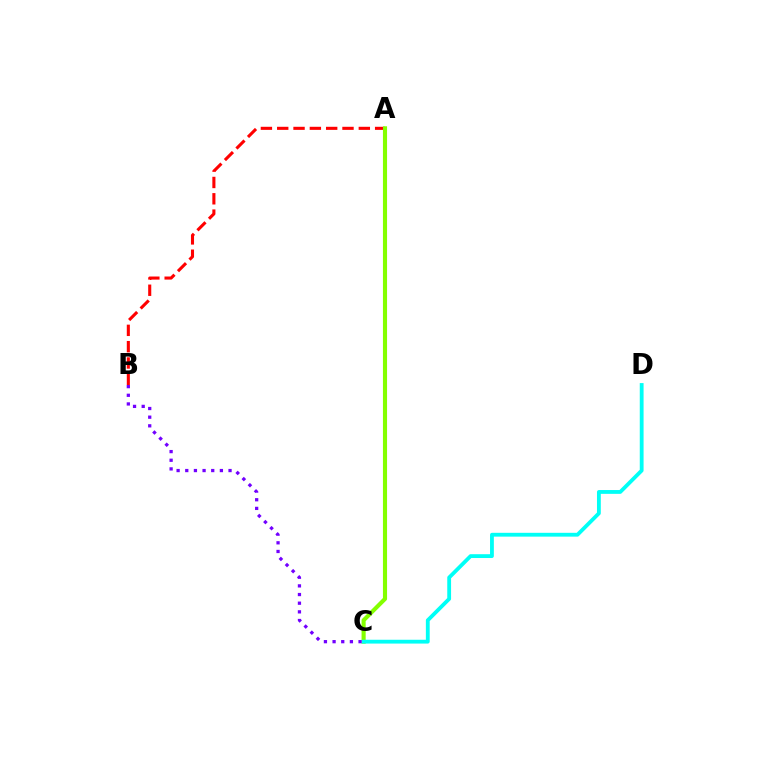{('A', 'B'): [{'color': '#ff0000', 'line_style': 'dashed', 'thickness': 2.22}], ('A', 'C'): [{'color': '#84ff00', 'line_style': 'solid', 'thickness': 2.96}], ('C', 'D'): [{'color': '#00fff6', 'line_style': 'solid', 'thickness': 2.75}], ('B', 'C'): [{'color': '#7200ff', 'line_style': 'dotted', 'thickness': 2.35}]}